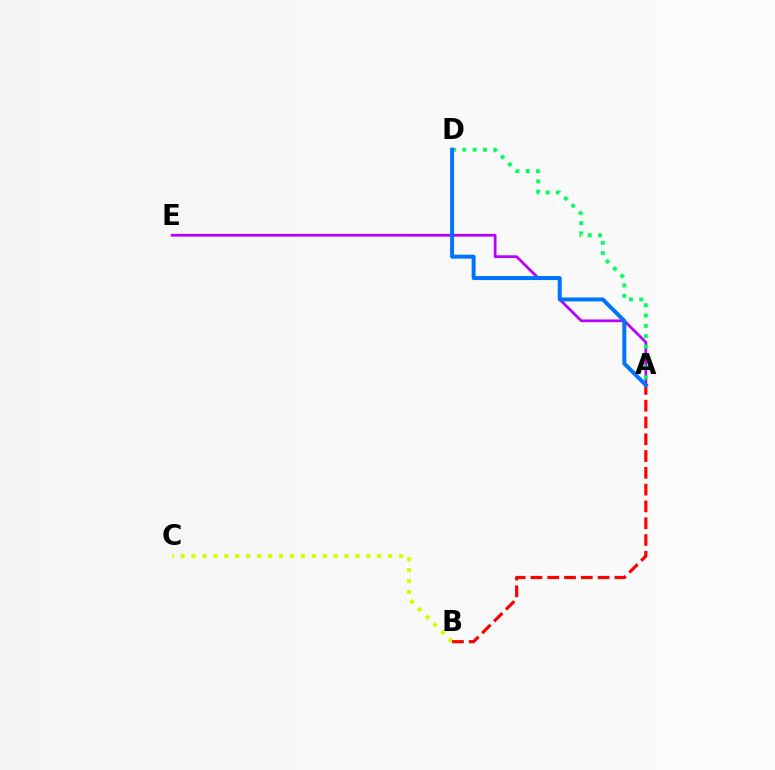{('A', 'E'): [{'color': '#b900ff', 'line_style': 'solid', 'thickness': 1.98}], ('A', 'D'): [{'color': '#00ff5c', 'line_style': 'dotted', 'thickness': 2.8}, {'color': '#0074ff', 'line_style': 'solid', 'thickness': 2.86}], ('B', 'C'): [{'color': '#d1ff00', 'line_style': 'dotted', 'thickness': 2.97}], ('A', 'B'): [{'color': '#ff0000', 'line_style': 'dashed', 'thickness': 2.28}]}